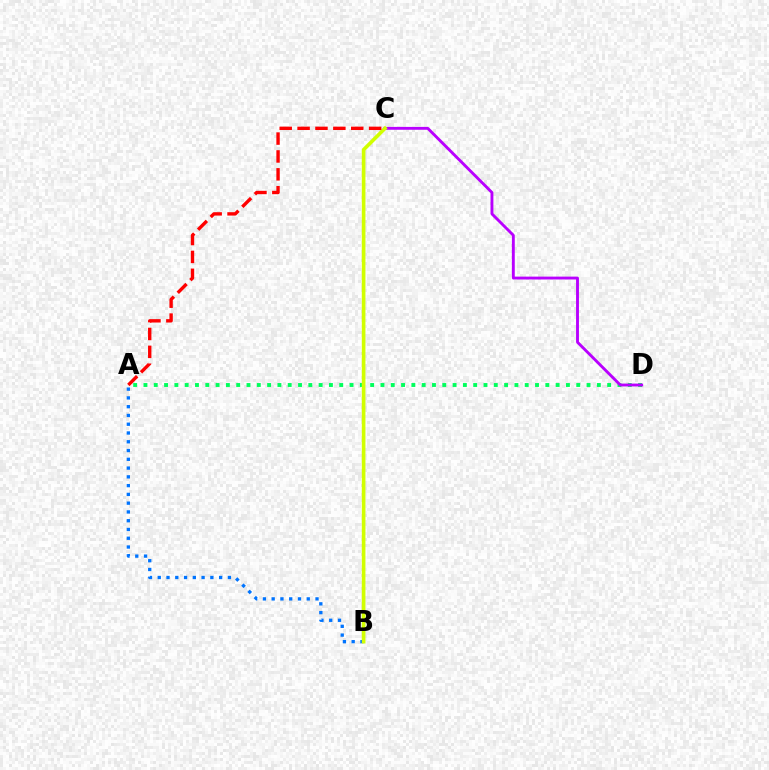{('A', 'D'): [{'color': '#00ff5c', 'line_style': 'dotted', 'thickness': 2.8}], ('A', 'B'): [{'color': '#0074ff', 'line_style': 'dotted', 'thickness': 2.38}], ('C', 'D'): [{'color': '#b900ff', 'line_style': 'solid', 'thickness': 2.07}], ('B', 'C'): [{'color': '#d1ff00', 'line_style': 'solid', 'thickness': 2.62}], ('A', 'C'): [{'color': '#ff0000', 'line_style': 'dashed', 'thickness': 2.43}]}